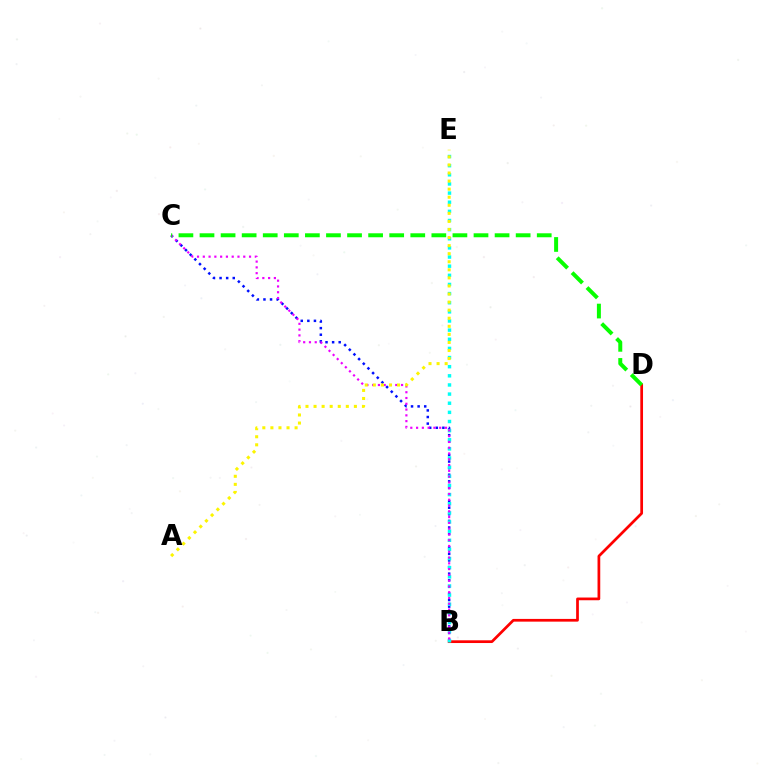{('B', 'D'): [{'color': '#ff0000', 'line_style': 'solid', 'thickness': 1.96}], ('B', 'C'): [{'color': '#0010ff', 'line_style': 'dotted', 'thickness': 1.79}, {'color': '#ee00ff', 'line_style': 'dotted', 'thickness': 1.57}], ('B', 'E'): [{'color': '#00fff6', 'line_style': 'dotted', 'thickness': 2.48}], ('C', 'D'): [{'color': '#08ff00', 'line_style': 'dashed', 'thickness': 2.86}], ('A', 'E'): [{'color': '#fcf500', 'line_style': 'dotted', 'thickness': 2.19}]}